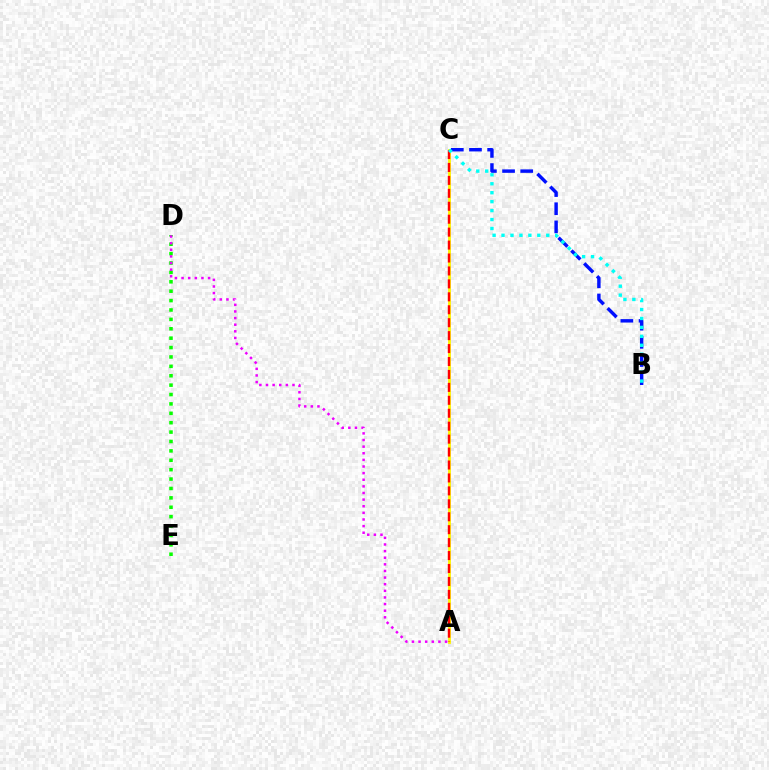{('A', 'C'): [{'color': '#fcf500', 'line_style': 'solid', 'thickness': 2.03}, {'color': '#ff0000', 'line_style': 'dashed', 'thickness': 1.76}], ('B', 'C'): [{'color': '#0010ff', 'line_style': 'dashed', 'thickness': 2.47}, {'color': '#00fff6', 'line_style': 'dotted', 'thickness': 2.43}], ('D', 'E'): [{'color': '#08ff00', 'line_style': 'dotted', 'thickness': 2.55}], ('A', 'D'): [{'color': '#ee00ff', 'line_style': 'dotted', 'thickness': 1.8}]}